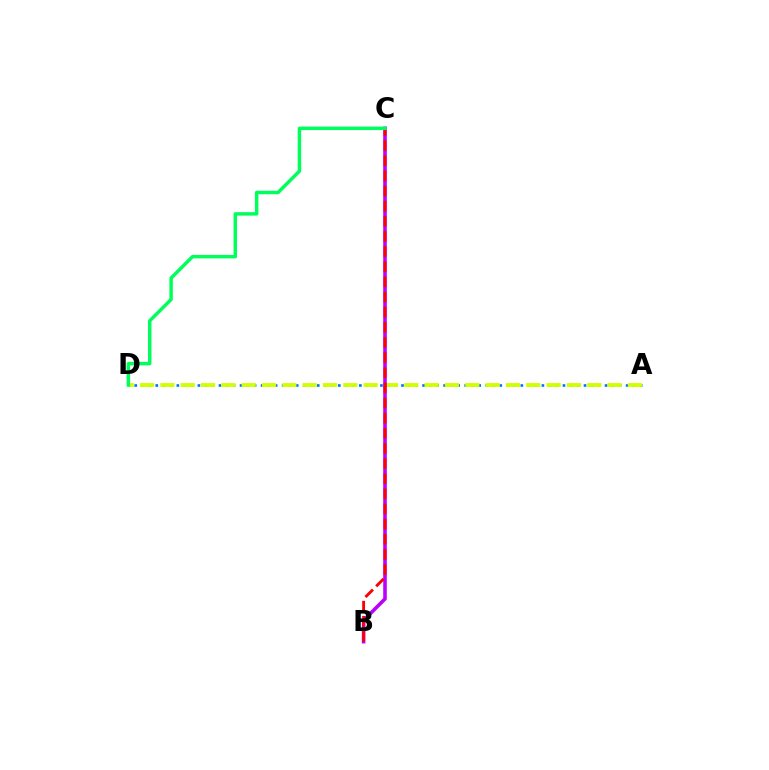{('A', 'D'): [{'color': '#0074ff', 'line_style': 'dotted', 'thickness': 1.91}, {'color': '#d1ff00', 'line_style': 'dashed', 'thickness': 2.76}], ('B', 'C'): [{'color': '#b900ff', 'line_style': 'solid', 'thickness': 2.57}, {'color': '#ff0000', 'line_style': 'dashed', 'thickness': 2.06}], ('C', 'D'): [{'color': '#00ff5c', 'line_style': 'solid', 'thickness': 2.5}]}